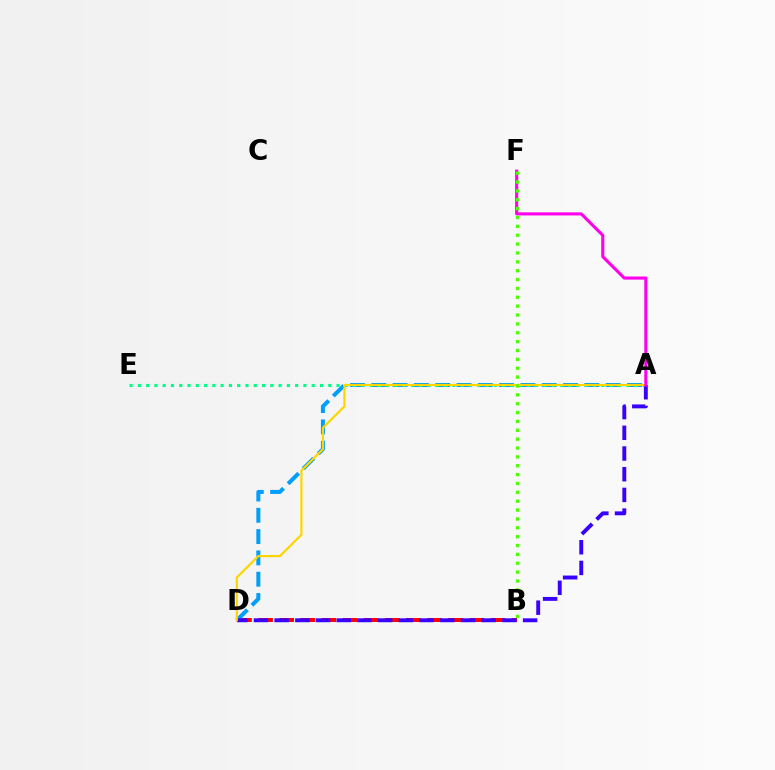{('B', 'D'): [{'color': '#ff0000', 'line_style': 'dashed', 'thickness': 2.87}], ('A', 'D'): [{'color': '#009eff', 'line_style': 'dashed', 'thickness': 2.89}, {'color': '#3700ff', 'line_style': 'dashed', 'thickness': 2.81}, {'color': '#ffd500', 'line_style': 'solid', 'thickness': 1.59}], ('A', 'E'): [{'color': '#00ff86', 'line_style': 'dotted', 'thickness': 2.25}], ('A', 'F'): [{'color': '#ff00ed', 'line_style': 'solid', 'thickness': 2.23}], ('B', 'F'): [{'color': '#4fff00', 'line_style': 'dotted', 'thickness': 2.41}]}